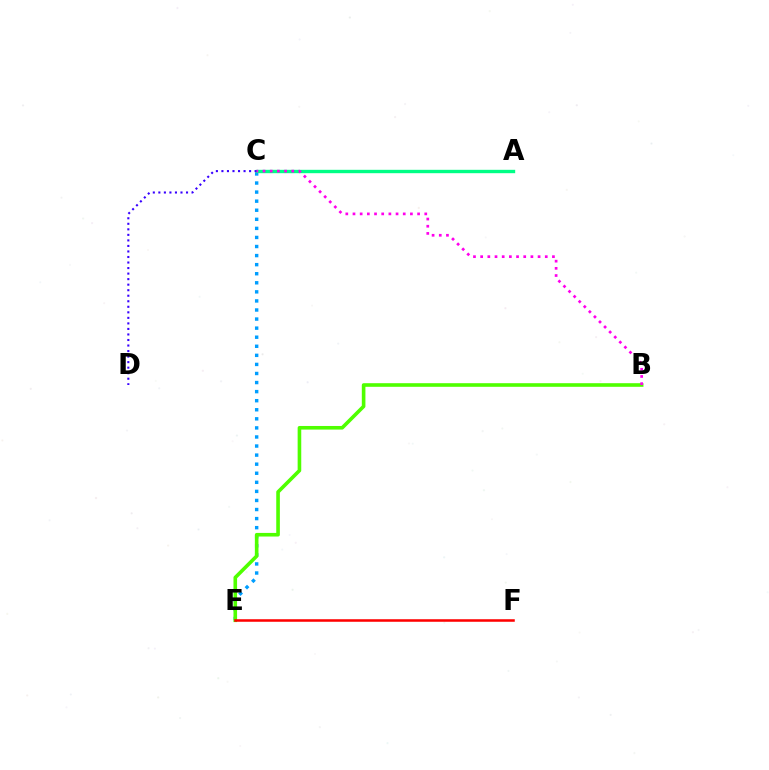{('C', 'E'): [{'color': '#009eff', 'line_style': 'dotted', 'thickness': 2.46}], ('B', 'E'): [{'color': '#4fff00', 'line_style': 'solid', 'thickness': 2.6}], ('A', 'C'): [{'color': '#ffd500', 'line_style': 'solid', 'thickness': 2.01}, {'color': '#00ff86', 'line_style': 'solid', 'thickness': 2.43}], ('C', 'D'): [{'color': '#3700ff', 'line_style': 'dotted', 'thickness': 1.5}], ('E', 'F'): [{'color': '#ff0000', 'line_style': 'solid', 'thickness': 1.83}], ('B', 'C'): [{'color': '#ff00ed', 'line_style': 'dotted', 'thickness': 1.95}]}